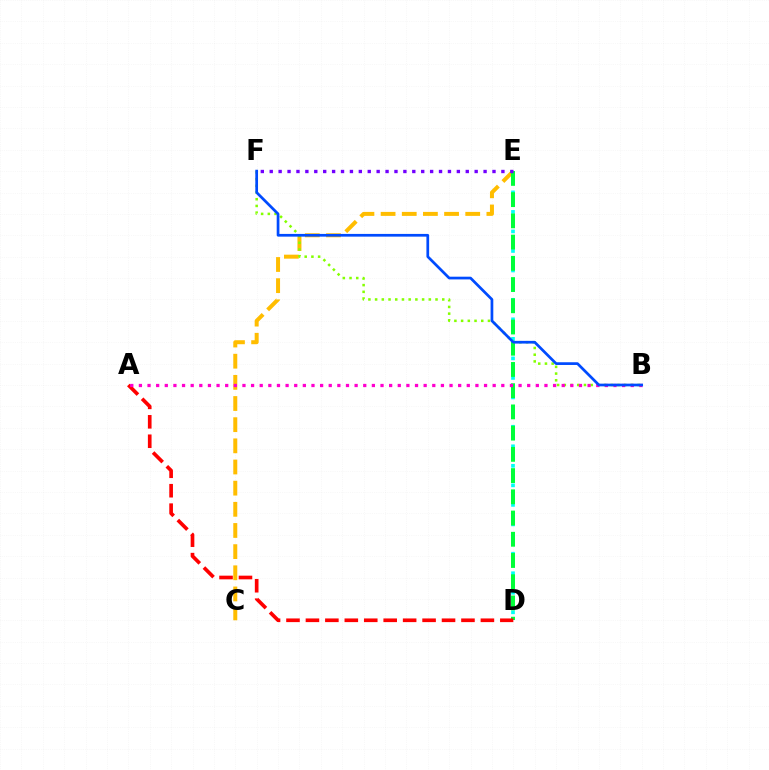{('C', 'E'): [{'color': '#ffbd00', 'line_style': 'dashed', 'thickness': 2.87}], ('D', 'E'): [{'color': '#00fff6', 'line_style': 'dotted', 'thickness': 2.65}, {'color': '#00ff39', 'line_style': 'dashed', 'thickness': 2.88}], ('A', 'D'): [{'color': '#ff0000', 'line_style': 'dashed', 'thickness': 2.64}], ('B', 'F'): [{'color': '#84ff00', 'line_style': 'dotted', 'thickness': 1.82}, {'color': '#004bff', 'line_style': 'solid', 'thickness': 1.96}], ('E', 'F'): [{'color': '#7200ff', 'line_style': 'dotted', 'thickness': 2.42}], ('A', 'B'): [{'color': '#ff00cf', 'line_style': 'dotted', 'thickness': 2.34}]}